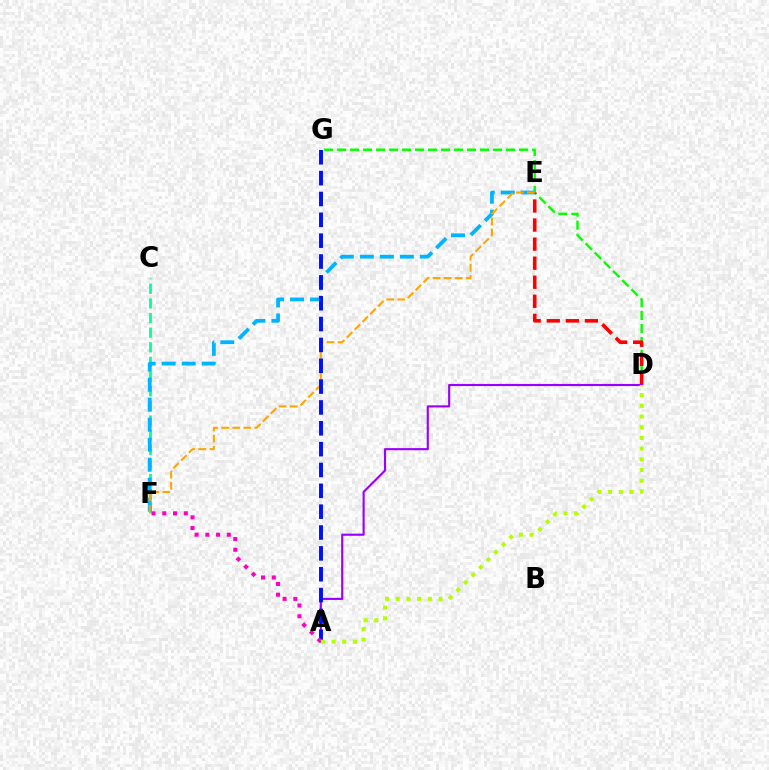{('C', 'F'): [{'color': '#00ff9d', 'line_style': 'dashed', 'thickness': 1.99}], ('D', 'G'): [{'color': '#08ff00', 'line_style': 'dashed', 'thickness': 1.76}], ('E', 'F'): [{'color': '#00b5ff', 'line_style': 'dashed', 'thickness': 2.72}, {'color': '#ffa500', 'line_style': 'dashed', 'thickness': 1.5}], ('D', 'E'): [{'color': '#ff0000', 'line_style': 'dashed', 'thickness': 2.59}], ('A', 'D'): [{'color': '#9b00ff', 'line_style': 'solid', 'thickness': 1.54}, {'color': '#b3ff00', 'line_style': 'dotted', 'thickness': 2.91}], ('A', 'G'): [{'color': '#0010ff', 'line_style': 'dashed', 'thickness': 2.83}], ('A', 'F'): [{'color': '#ff00bd', 'line_style': 'dotted', 'thickness': 2.92}]}